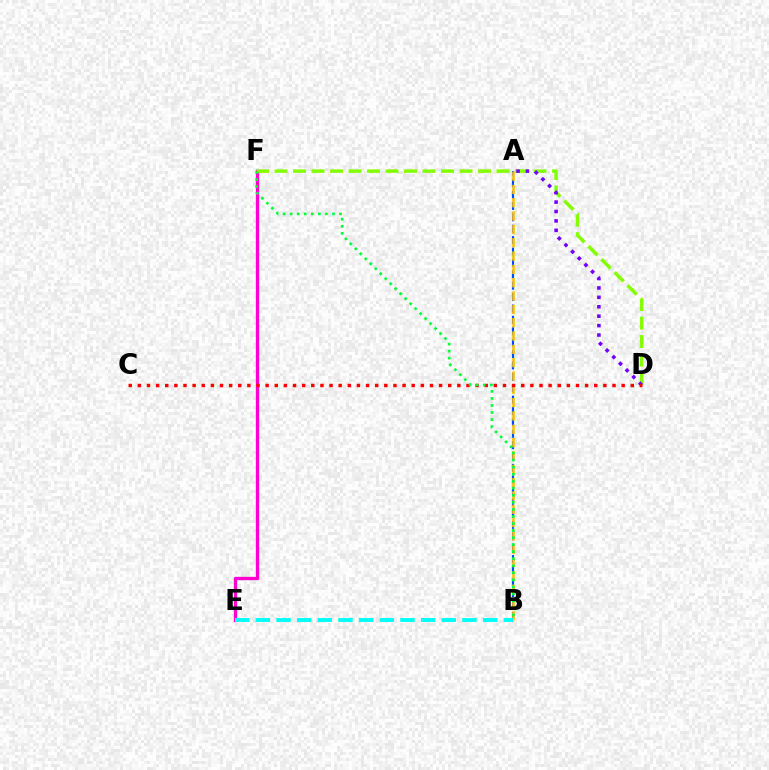{('A', 'B'): [{'color': '#004bff', 'line_style': 'dashed', 'thickness': 1.55}, {'color': '#ffbd00', 'line_style': 'dashed', 'thickness': 1.81}], ('E', 'F'): [{'color': '#ff00cf', 'line_style': 'solid', 'thickness': 2.39}], ('D', 'F'): [{'color': '#84ff00', 'line_style': 'dashed', 'thickness': 2.51}], ('A', 'D'): [{'color': '#7200ff', 'line_style': 'dotted', 'thickness': 2.56}], ('C', 'D'): [{'color': '#ff0000', 'line_style': 'dotted', 'thickness': 2.48}], ('B', 'E'): [{'color': '#00fff6', 'line_style': 'dashed', 'thickness': 2.81}], ('B', 'F'): [{'color': '#00ff39', 'line_style': 'dotted', 'thickness': 1.91}]}